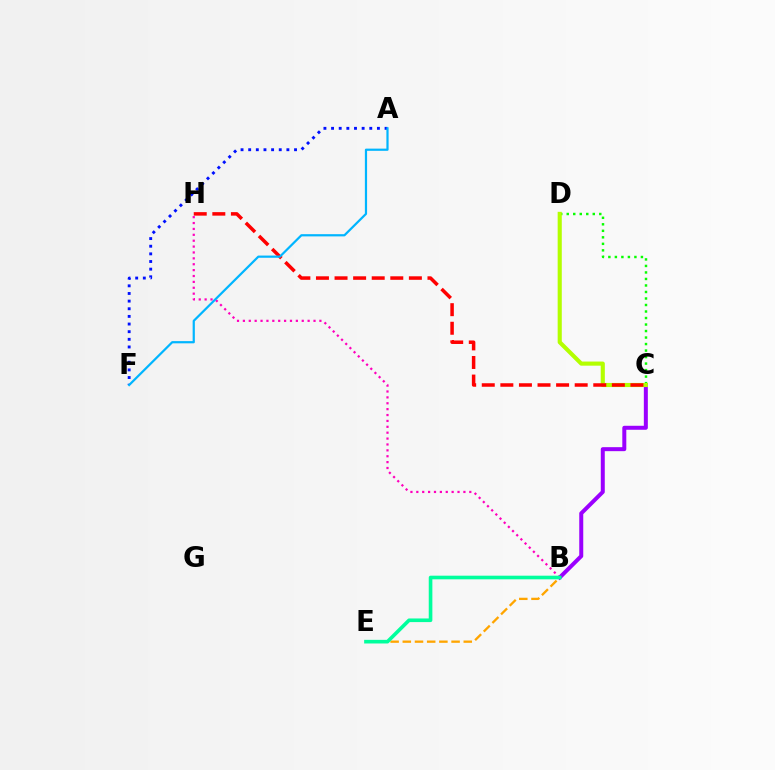{('B', 'C'): [{'color': '#9b00ff', 'line_style': 'solid', 'thickness': 2.88}], ('A', 'F'): [{'color': '#0010ff', 'line_style': 'dotted', 'thickness': 2.08}, {'color': '#00b5ff', 'line_style': 'solid', 'thickness': 1.59}], ('B', 'E'): [{'color': '#ffa500', 'line_style': 'dashed', 'thickness': 1.66}, {'color': '#00ff9d', 'line_style': 'solid', 'thickness': 2.61}], ('C', 'D'): [{'color': '#08ff00', 'line_style': 'dotted', 'thickness': 1.77}, {'color': '#b3ff00', 'line_style': 'solid', 'thickness': 2.96}], ('B', 'H'): [{'color': '#ff00bd', 'line_style': 'dotted', 'thickness': 1.6}], ('C', 'H'): [{'color': '#ff0000', 'line_style': 'dashed', 'thickness': 2.52}]}